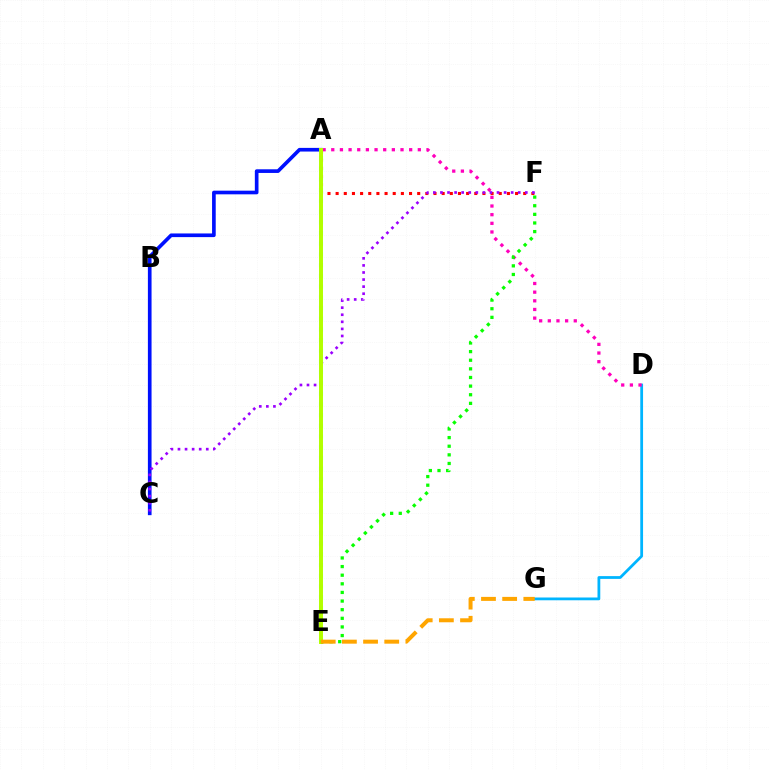{('D', 'G'): [{'color': '#00b5ff', 'line_style': 'solid', 'thickness': 2.0}], ('A', 'E'): [{'color': '#00ff9d', 'line_style': 'dotted', 'thickness': 2.91}, {'color': '#b3ff00', 'line_style': 'solid', 'thickness': 2.86}], ('A', 'F'): [{'color': '#ff0000', 'line_style': 'dotted', 'thickness': 2.22}], ('A', 'C'): [{'color': '#0010ff', 'line_style': 'solid', 'thickness': 2.64}], ('A', 'D'): [{'color': '#ff00bd', 'line_style': 'dotted', 'thickness': 2.35}], ('C', 'F'): [{'color': '#9b00ff', 'line_style': 'dotted', 'thickness': 1.92}], ('E', 'F'): [{'color': '#08ff00', 'line_style': 'dotted', 'thickness': 2.34}], ('E', 'G'): [{'color': '#ffa500', 'line_style': 'dashed', 'thickness': 2.88}]}